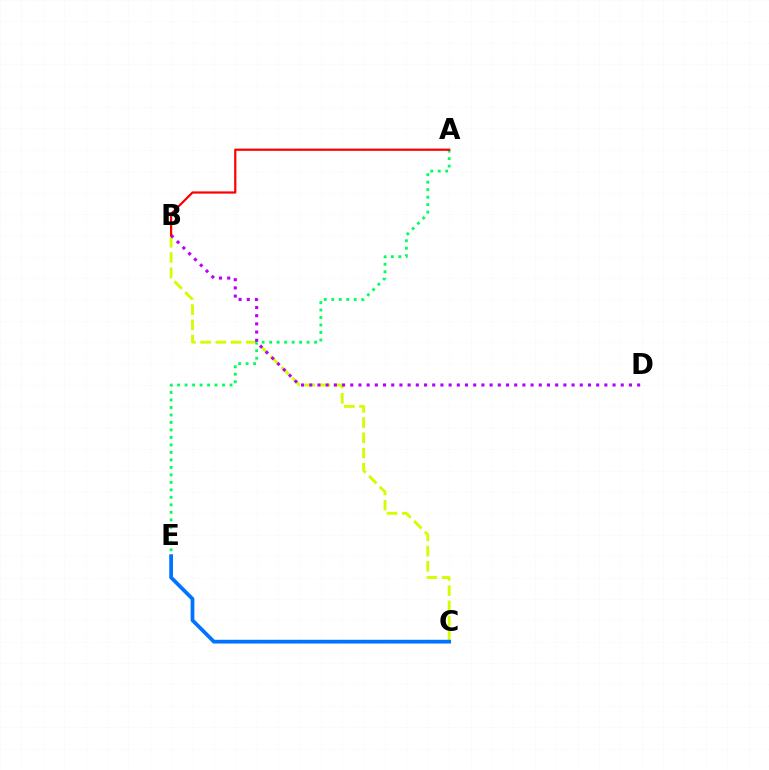{('B', 'C'): [{'color': '#d1ff00', 'line_style': 'dashed', 'thickness': 2.07}], ('A', 'E'): [{'color': '#00ff5c', 'line_style': 'dotted', 'thickness': 2.04}], ('B', 'D'): [{'color': '#b900ff', 'line_style': 'dotted', 'thickness': 2.23}], ('C', 'E'): [{'color': '#0074ff', 'line_style': 'solid', 'thickness': 2.69}], ('A', 'B'): [{'color': '#ff0000', 'line_style': 'solid', 'thickness': 1.6}]}